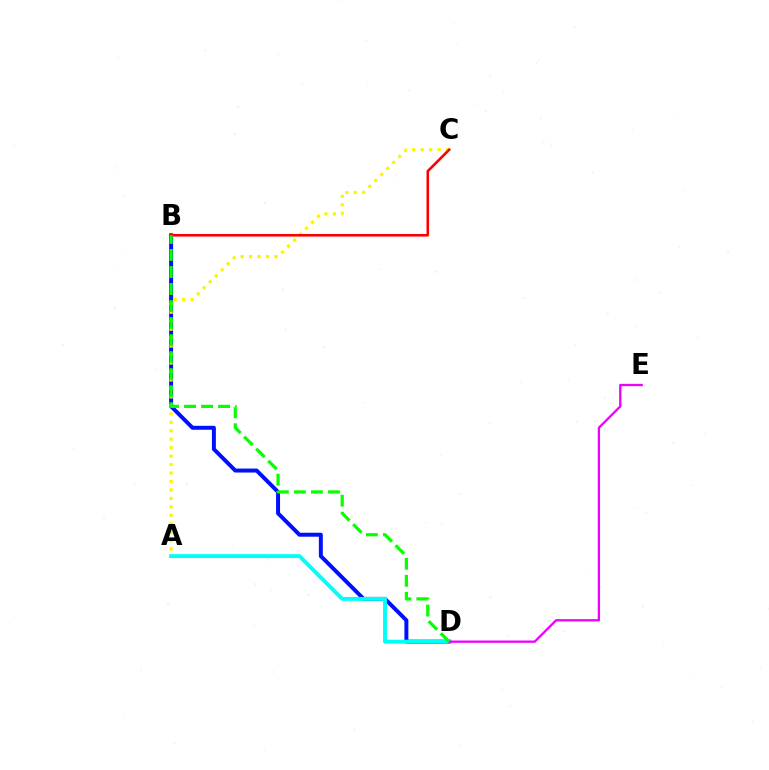{('B', 'D'): [{'color': '#0010ff', 'line_style': 'solid', 'thickness': 2.85}, {'color': '#08ff00', 'line_style': 'dashed', 'thickness': 2.31}], ('A', 'D'): [{'color': '#00fff6', 'line_style': 'solid', 'thickness': 2.81}], ('D', 'E'): [{'color': '#ee00ff', 'line_style': 'solid', 'thickness': 1.67}], ('A', 'C'): [{'color': '#fcf500', 'line_style': 'dotted', 'thickness': 2.3}], ('B', 'C'): [{'color': '#ff0000', 'line_style': 'solid', 'thickness': 1.87}]}